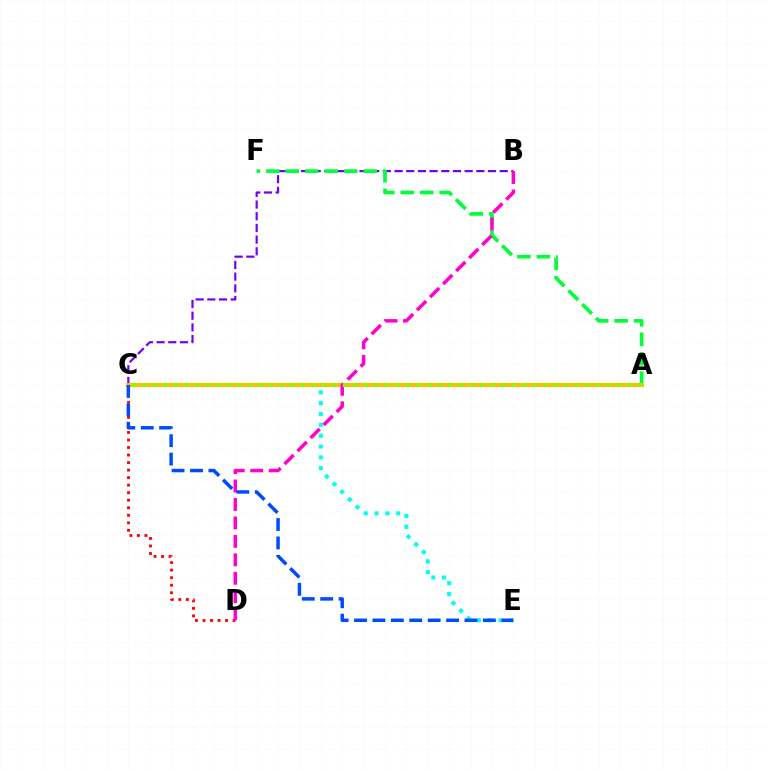{('C', 'E'): [{'color': '#00fff6', 'line_style': 'dotted', 'thickness': 2.94}, {'color': '#004bff', 'line_style': 'dashed', 'thickness': 2.5}], ('C', 'D'): [{'color': '#ff0000', 'line_style': 'dotted', 'thickness': 2.05}], ('B', 'C'): [{'color': '#7200ff', 'line_style': 'dashed', 'thickness': 1.59}], ('A', 'F'): [{'color': '#00ff39', 'line_style': 'dashed', 'thickness': 2.65}], ('A', 'C'): [{'color': '#ffbd00', 'line_style': 'solid', 'thickness': 2.96}, {'color': '#84ff00', 'line_style': 'dotted', 'thickness': 2.86}], ('B', 'D'): [{'color': '#ff00cf', 'line_style': 'dashed', 'thickness': 2.51}]}